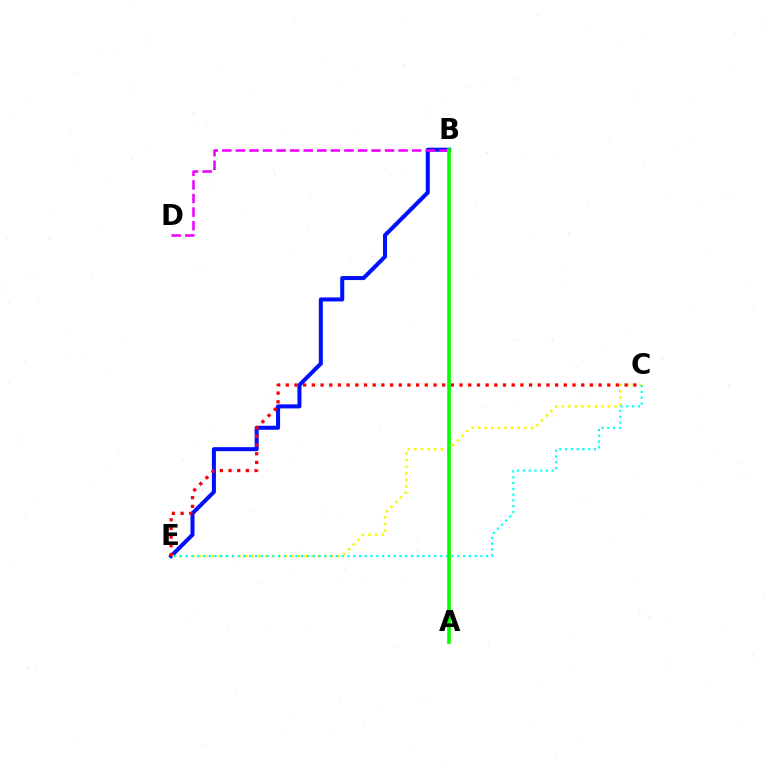{('B', 'E'): [{'color': '#0010ff', 'line_style': 'solid', 'thickness': 2.9}], ('C', 'E'): [{'color': '#fcf500', 'line_style': 'dotted', 'thickness': 1.79}, {'color': '#ff0000', 'line_style': 'dotted', 'thickness': 2.36}, {'color': '#00fff6', 'line_style': 'dotted', 'thickness': 1.57}], ('B', 'D'): [{'color': '#ee00ff', 'line_style': 'dashed', 'thickness': 1.84}], ('A', 'B'): [{'color': '#08ff00', 'line_style': 'solid', 'thickness': 2.65}]}